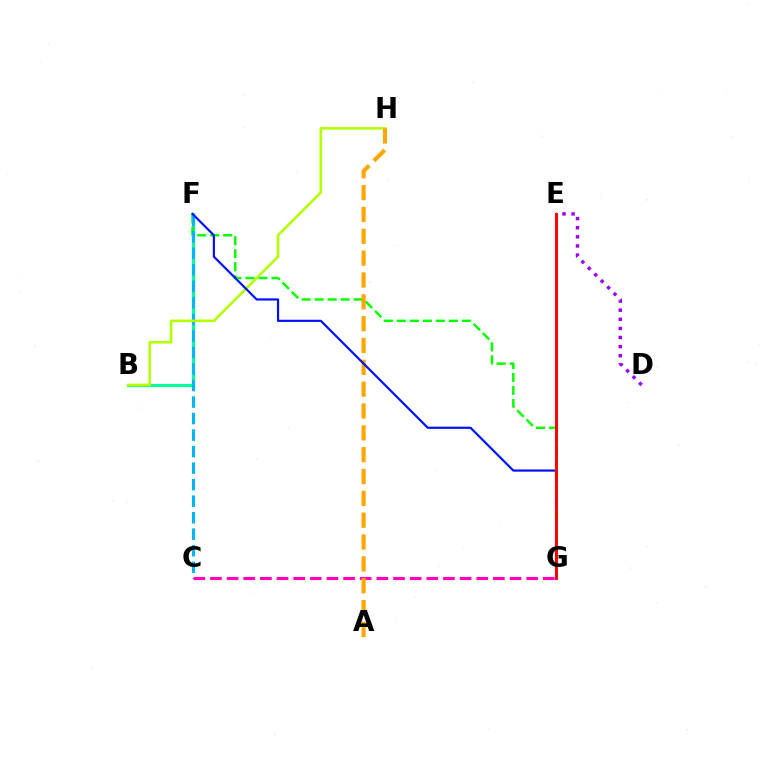{('B', 'F'): [{'color': '#00ff9d', 'line_style': 'solid', 'thickness': 2.25}], ('F', 'G'): [{'color': '#08ff00', 'line_style': 'dashed', 'thickness': 1.77}, {'color': '#0010ff', 'line_style': 'solid', 'thickness': 1.57}], ('D', 'E'): [{'color': '#9b00ff', 'line_style': 'dotted', 'thickness': 2.47}], ('C', 'F'): [{'color': '#00b5ff', 'line_style': 'dashed', 'thickness': 2.24}], ('B', 'H'): [{'color': '#b3ff00', 'line_style': 'solid', 'thickness': 1.88}], ('C', 'G'): [{'color': '#ff00bd', 'line_style': 'dashed', 'thickness': 2.26}], ('A', 'H'): [{'color': '#ffa500', 'line_style': 'dashed', 'thickness': 2.97}], ('E', 'G'): [{'color': '#ff0000', 'line_style': 'solid', 'thickness': 2.1}]}